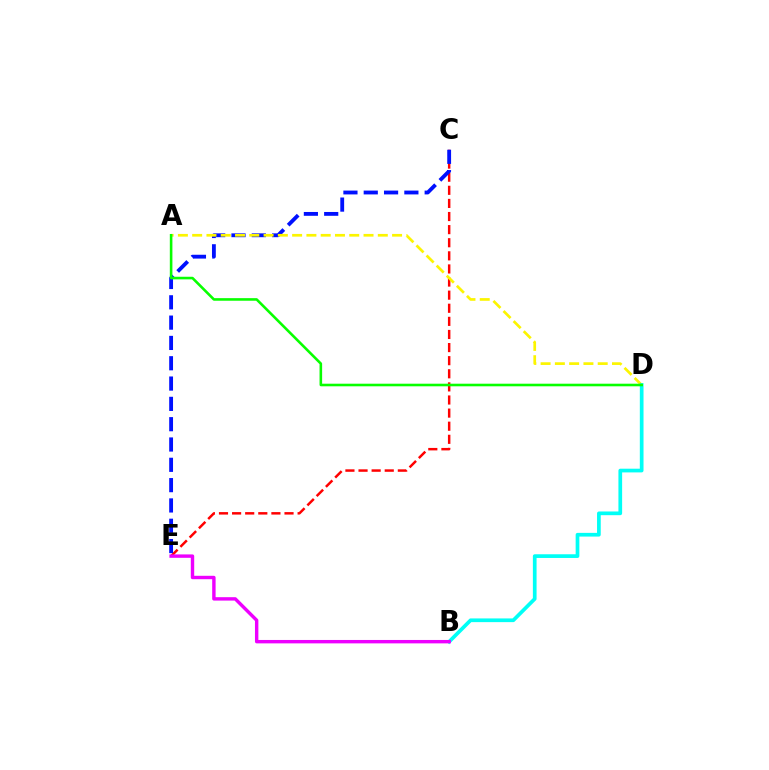{('C', 'E'): [{'color': '#ff0000', 'line_style': 'dashed', 'thickness': 1.78}, {'color': '#0010ff', 'line_style': 'dashed', 'thickness': 2.76}], ('A', 'D'): [{'color': '#fcf500', 'line_style': 'dashed', 'thickness': 1.94}, {'color': '#08ff00', 'line_style': 'solid', 'thickness': 1.87}], ('B', 'D'): [{'color': '#00fff6', 'line_style': 'solid', 'thickness': 2.67}], ('B', 'E'): [{'color': '#ee00ff', 'line_style': 'solid', 'thickness': 2.45}]}